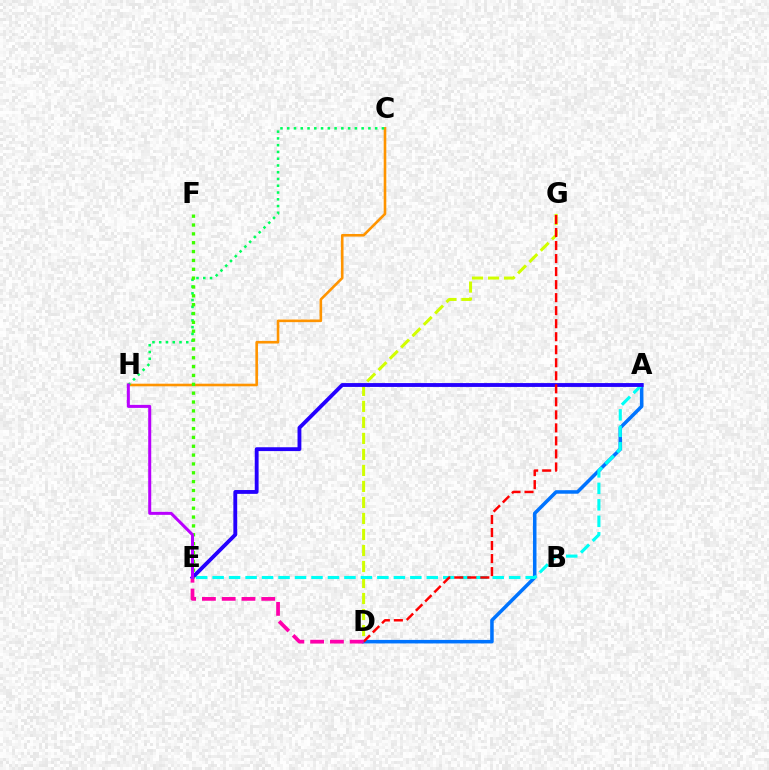{('D', 'G'): [{'color': '#d1ff00', 'line_style': 'dashed', 'thickness': 2.18}, {'color': '#ff0000', 'line_style': 'dashed', 'thickness': 1.77}], ('A', 'D'): [{'color': '#0074ff', 'line_style': 'solid', 'thickness': 2.54}], ('C', 'H'): [{'color': '#ff9400', 'line_style': 'solid', 'thickness': 1.88}, {'color': '#00ff5c', 'line_style': 'dotted', 'thickness': 1.84}], ('A', 'E'): [{'color': '#00fff6', 'line_style': 'dashed', 'thickness': 2.24}, {'color': '#2500ff', 'line_style': 'solid', 'thickness': 2.76}], ('E', 'F'): [{'color': '#3dff00', 'line_style': 'dotted', 'thickness': 2.4}], ('D', 'E'): [{'color': '#ff00ac', 'line_style': 'dashed', 'thickness': 2.69}], ('E', 'H'): [{'color': '#b900ff', 'line_style': 'solid', 'thickness': 2.17}]}